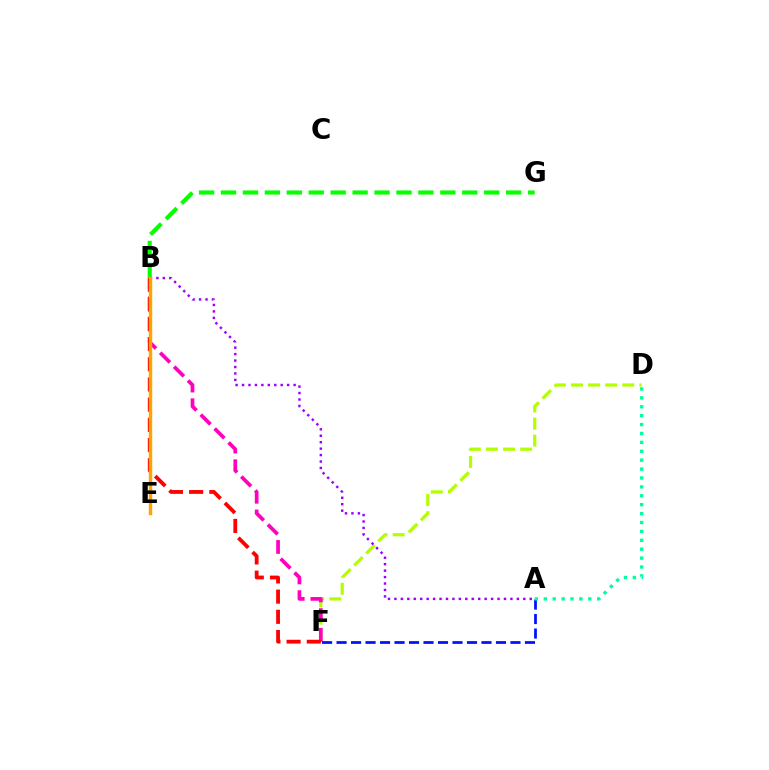{('B', 'E'): [{'color': '#00b5ff', 'line_style': 'solid', 'thickness': 2.08}, {'color': '#ffa500', 'line_style': 'solid', 'thickness': 2.45}], ('B', 'G'): [{'color': '#08ff00', 'line_style': 'dashed', 'thickness': 2.98}], ('D', 'F'): [{'color': '#b3ff00', 'line_style': 'dashed', 'thickness': 2.32}], ('B', 'F'): [{'color': '#ff00bd', 'line_style': 'dashed', 'thickness': 2.67}, {'color': '#ff0000', 'line_style': 'dashed', 'thickness': 2.74}], ('A', 'F'): [{'color': '#0010ff', 'line_style': 'dashed', 'thickness': 1.97}], ('A', 'D'): [{'color': '#00ff9d', 'line_style': 'dotted', 'thickness': 2.42}], ('A', 'B'): [{'color': '#9b00ff', 'line_style': 'dotted', 'thickness': 1.75}]}